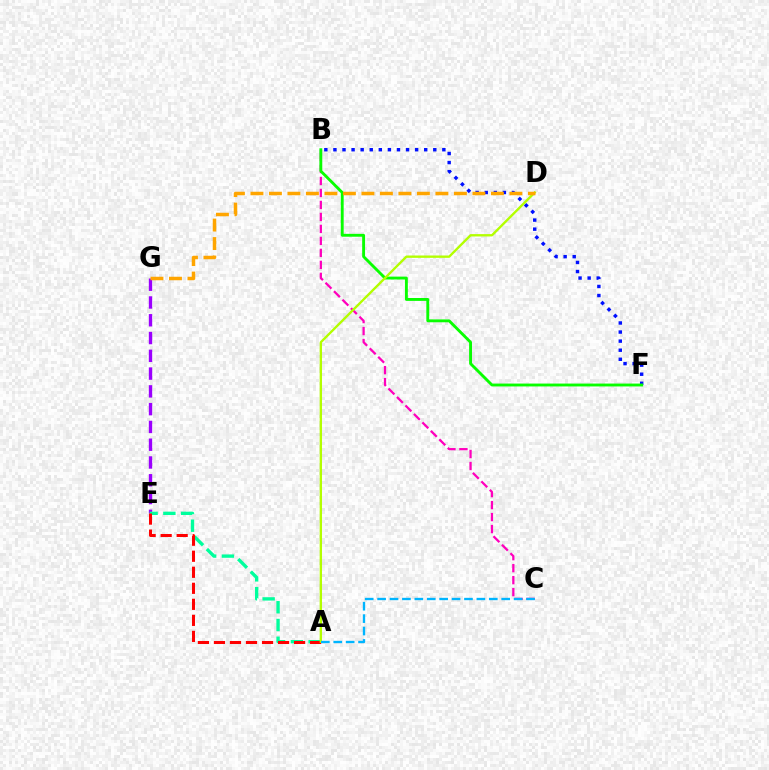{('E', 'G'): [{'color': '#9b00ff', 'line_style': 'dashed', 'thickness': 2.42}], ('B', 'C'): [{'color': '#ff00bd', 'line_style': 'dashed', 'thickness': 1.63}], ('A', 'E'): [{'color': '#00ff9d', 'line_style': 'dashed', 'thickness': 2.41}, {'color': '#ff0000', 'line_style': 'dashed', 'thickness': 2.18}], ('B', 'F'): [{'color': '#0010ff', 'line_style': 'dotted', 'thickness': 2.47}, {'color': '#08ff00', 'line_style': 'solid', 'thickness': 2.07}], ('A', 'D'): [{'color': '#b3ff00', 'line_style': 'solid', 'thickness': 1.7}], ('D', 'G'): [{'color': '#ffa500', 'line_style': 'dashed', 'thickness': 2.51}], ('A', 'C'): [{'color': '#00b5ff', 'line_style': 'dashed', 'thickness': 1.69}]}